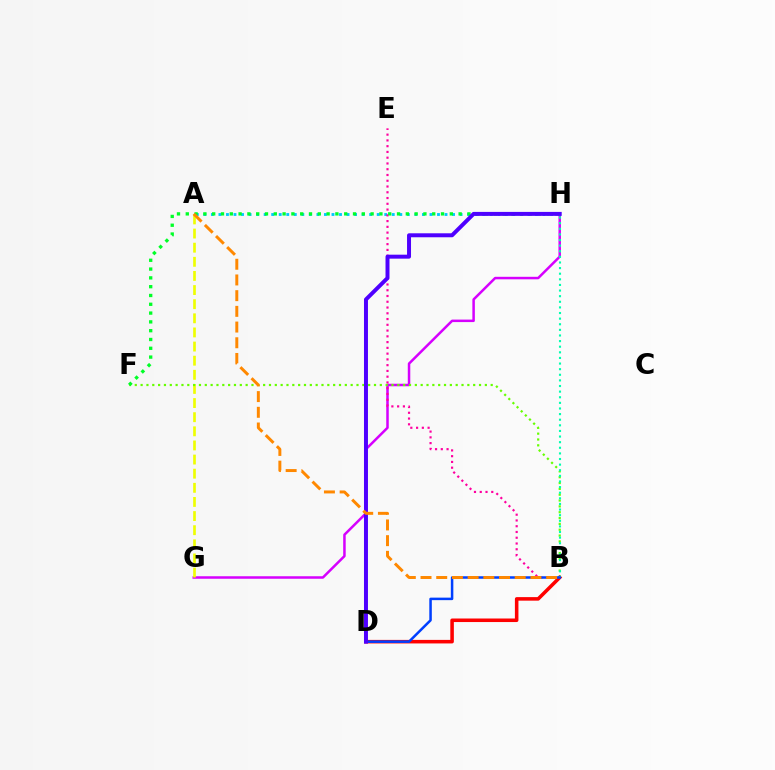{('G', 'H'): [{'color': '#d600ff', 'line_style': 'solid', 'thickness': 1.8}], ('A', 'H'): [{'color': '#00c7ff', 'line_style': 'dotted', 'thickness': 2.05}], ('A', 'G'): [{'color': '#eeff00', 'line_style': 'dashed', 'thickness': 1.92}], ('B', 'F'): [{'color': '#66ff00', 'line_style': 'dotted', 'thickness': 1.59}], ('B', 'E'): [{'color': '#ff00a0', 'line_style': 'dotted', 'thickness': 1.57}], ('B', 'D'): [{'color': '#ff0000', 'line_style': 'solid', 'thickness': 2.55}, {'color': '#003fff', 'line_style': 'solid', 'thickness': 1.81}], ('B', 'H'): [{'color': '#00ffaf', 'line_style': 'dotted', 'thickness': 1.53}], ('F', 'H'): [{'color': '#00ff27', 'line_style': 'dotted', 'thickness': 2.39}], ('D', 'H'): [{'color': '#4f00ff', 'line_style': 'solid', 'thickness': 2.86}], ('A', 'B'): [{'color': '#ff8800', 'line_style': 'dashed', 'thickness': 2.13}]}